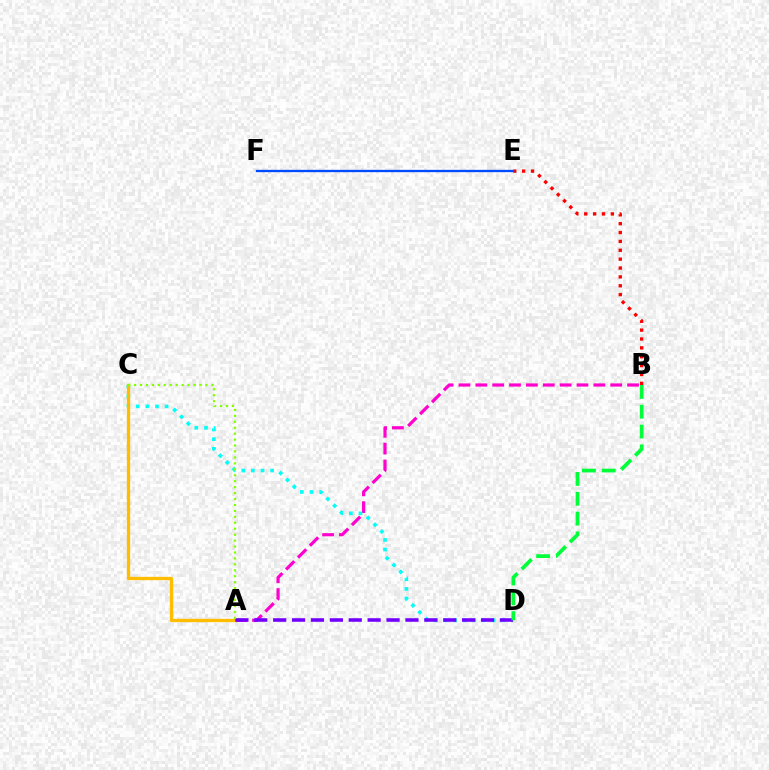{('A', 'B'): [{'color': '#ff00cf', 'line_style': 'dashed', 'thickness': 2.29}], ('C', 'D'): [{'color': '#00fff6', 'line_style': 'dotted', 'thickness': 2.62}], ('B', 'E'): [{'color': '#ff0000', 'line_style': 'dotted', 'thickness': 2.41}], ('A', 'C'): [{'color': '#ffbd00', 'line_style': 'solid', 'thickness': 2.38}, {'color': '#84ff00', 'line_style': 'dotted', 'thickness': 1.61}], ('A', 'D'): [{'color': '#7200ff', 'line_style': 'dashed', 'thickness': 2.57}], ('E', 'F'): [{'color': '#004bff', 'line_style': 'solid', 'thickness': 1.68}], ('B', 'D'): [{'color': '#00ff39', 'line_style': 'dashed', 'thickness': 2.69}]}